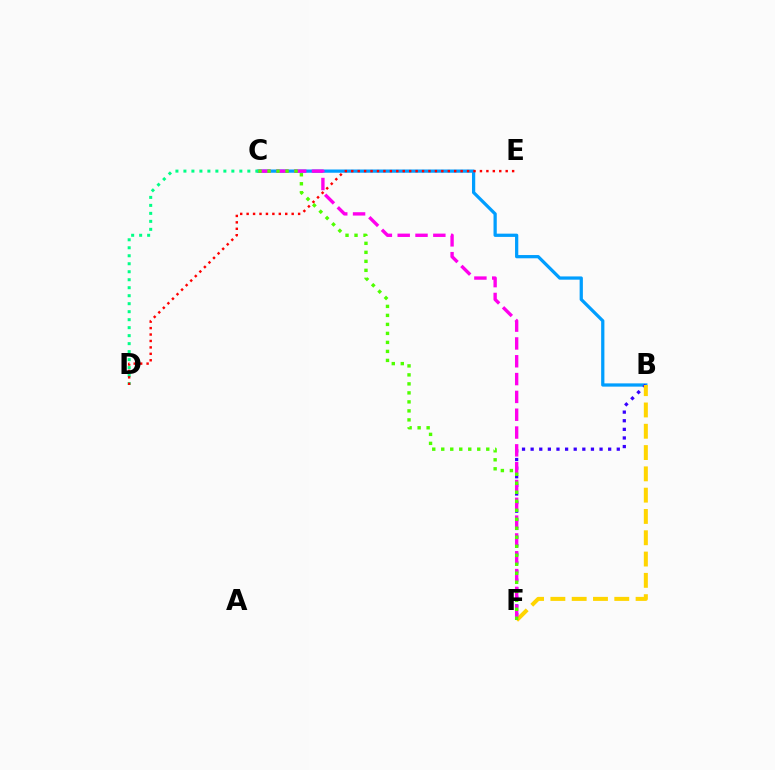{('B', 'C'): [{'color': '#009eff', 'line_style': 'solid', 'thickness': 2.34}], ('B', 'F'): [{'color': '#3700ff', 'line_style': 'dotted', 'thickness': 2.34}, {'color': '#ffd500', 'line_style': 'dashed', 'thickness': 2.89}], ('C', 'D'): [{'color': '#00ff86', 'line_style': 'dotted', 'thickness': 2.17}], ('D', 'E'): [{'color': '#ff0000', 'line_style': 'dotted', 'thickness': 1.75}], ('C', 'F'): [{'color': '#ff00ed', 'line_style': 'dashed', 'thickness': 2.42}, {'color': '#4fff00', 'line_style': 'dotted', 'thickness': 2.45}]}